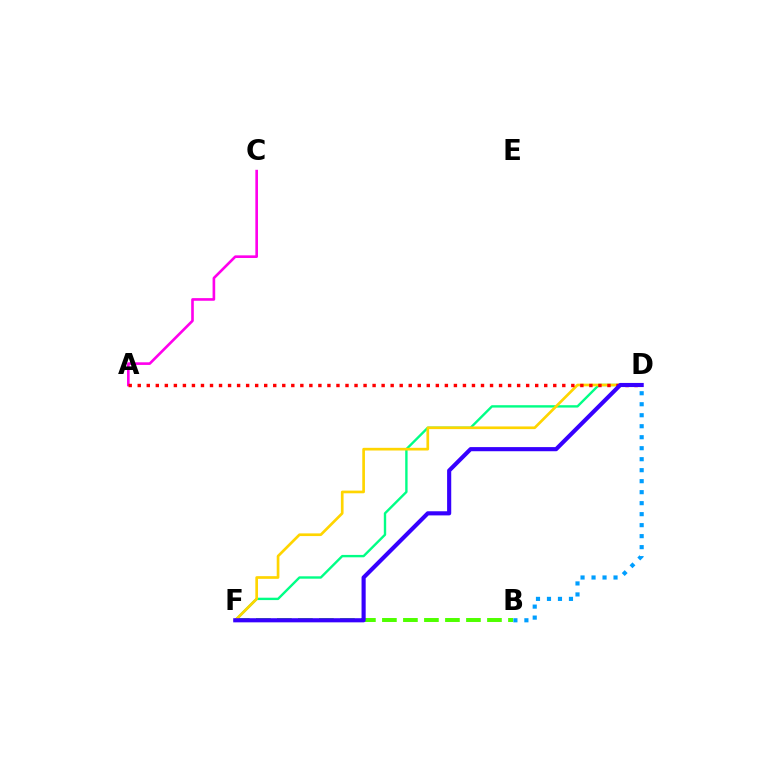{('D', 'F'): [{'color': '#00ff86', 'line_style': 'solid', 'thickness': 1.72}, {'color': '#ffd500', 'line_style': 'solid', 'thickness': 1.93}, {'color': '#3700ff', 'line_style': 'solid', 'thickness': 2.97}], ('A', 'C'): [{'color': '#ff00ed', 'line_style': 'solid', 'thickness': 1.89}], ('B', 'F'): [{'color': '#4fff00', 'line_style': 'dashed', 'thickness': 2.85}], ('B', 'D'): [{'color': '#009eff', 'line_style': 'dotted', 'thickness': 2.99}], ('A', 'D'): [{'color': '#ff0000', 'line_style': 'dotted', 'thickness': 2.45}]}